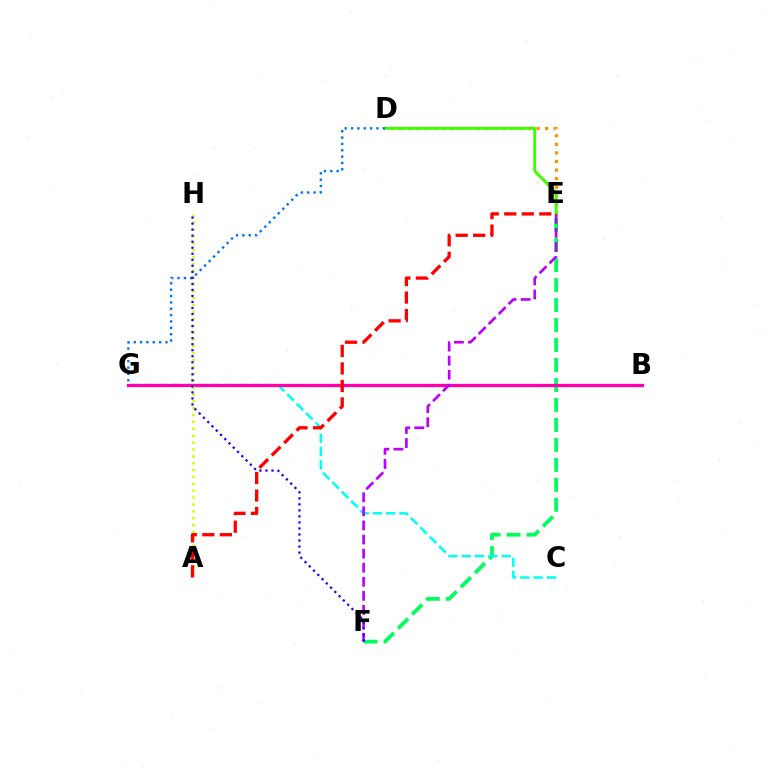{('E', 'F'): [{'color': '#00ff5c', 'line_style': 'dashed', 'thickness': 2.71}, {'color': '#b900ff', 'line_style': 'dashed', 'thickness': 1.91}], ('C', 'G'): [{'color': '#00fff6', 'line_style': 'dashed', 'thickness': 1.81}], ('D', 'E'): [{'color': '#ff9400', 'line_style': 'dotted', 'thickness': 2.33}, {'color': '#3dff00', 'line_style': 'solid', 'thickness': 2.12}], ('B', 'G'): [{'color': '#ff00ac', 'line_style': 'solid', 'thickness': 2.36}], ('D', 'G'): [{'color': '#0074ff', 'line_style': 'dotted', 'thickness': 1.73}], ('A', 'H'): [{'color': '#d1ff00', 'line_style': 'dotted', 'thickness': 1.87}], ('A', 'E'): [{'color': '#ff0000', 'line_style': 'dashed', 'thickness': 2.38}], ('F', 'H'): [{'color': '#2500ff', 'line_style': 'dotted', 'thickness': 1.64}]}